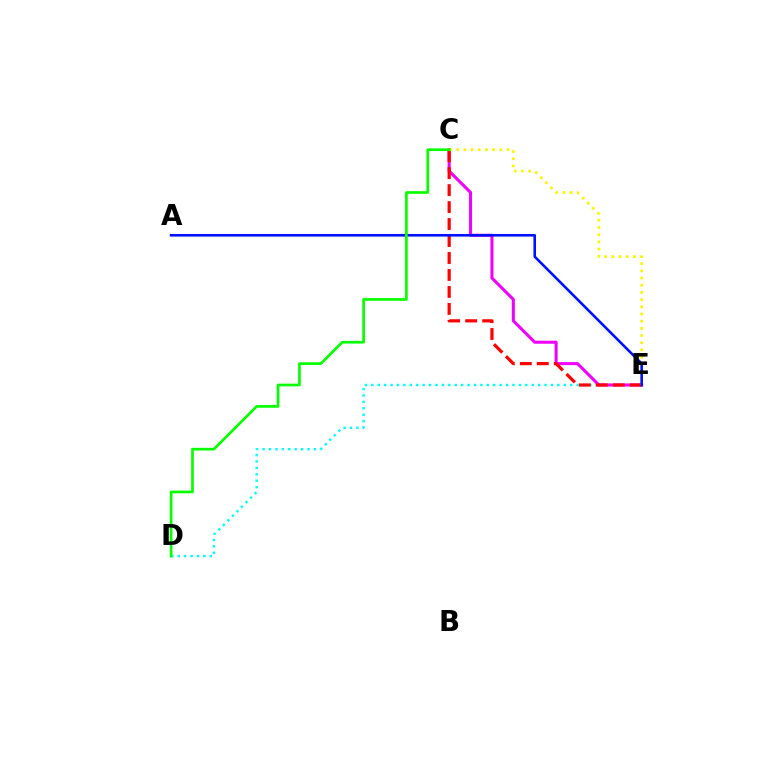{('D', 'E'): [{'color': '#00fff6', 'line_style': 'dotted', 'thickness': 1.74}], ('C', 'E'): [{'color': '#ee00ff', 'line_style': 'solid', 'thickness': 2.2}, {'color': '#ff0000', 'line_style': 'dashed', 'thickness': 2.31}, {'color': '#fcf500', 'line_style': 'dotted', 'thickness': 1.95}], ('A', 'E'): [{'color': '#0010ff', 'line_style': 'solid', 'thickness': 1.87}], ('C', 'D'): [{'color': '#08ff00', 'line_style': 'solid', 'thickness': 1.94}]}